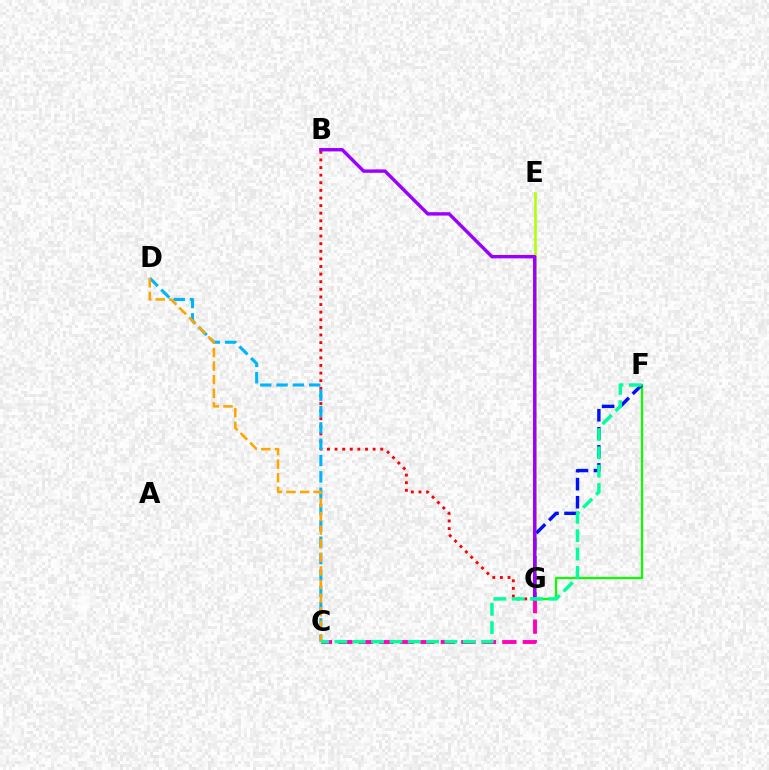{('B', 'G'): [{'color': '#ff0000', 'line_style': 'dotted', 'thickness': 2.07}, {'color': '#9b00ff', 'line_style': 'solid', 'thickness': 2.44}], ('F', 'G'): [{'color': '#08ff00', 'line_style': 'solid', 'thickness': 1.6}, {'color': '#0010ff', 'line_style': 'dashed', 'thickness': 2.45}], ('C', 'D'): [{'color': '#00b5ff', 'line_style': 'dashed', 'thickness': 2.22}, {'color': '#ffa500', 'line_style': 'dashed', 'thickness': 1.85}], ('C', 'G'): [{'color': '#ff00bd', 'line_style': 'dashed', 'thickness': 2.78}], ('E', 'G'): [{'color': '#b3ff00', 'line_style': 'solid', 'thickness': 1.84}], ('C', 'F'): [{'color': '#00ff9d', 'line_style': 'dashed', 'thickness': 2.49}]}